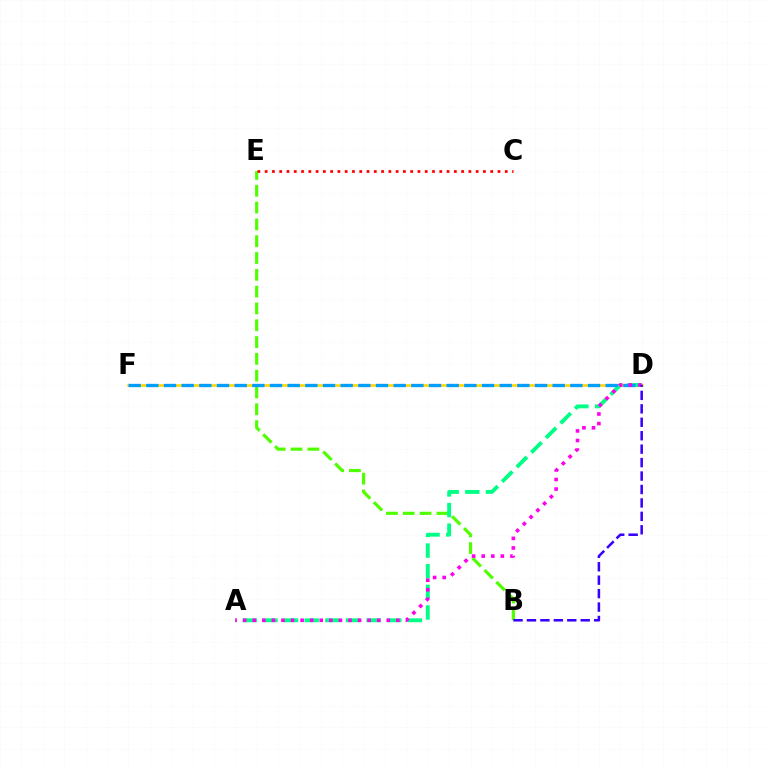{('D', 'F'): [{'color': '#ffd500', 'line_style': 'solid', 'thickness': 1.87}, {'color': '#009eff', 'line_style': 'dashed', 'thickness': 2.4}], ('B', 'E'): [{'color': '#4fff00', 'line_style': 'dashed', 'thickness': 2.28}], ('A', 'D'): [{'color': '#00ff86', 'line_style': 'dashed', 'thickness': 2.8}, {'color': '#ff00ed', 'line_style': 'dotted', 'thickness': 2.6}], ('C', 'E'): [{'color': '#ff0000', 'line_style': 'dotted', 'thickness': 1.98}], ('B', 'D'): [{'color': '#3700ff', 'line_style': 'dashed', 'thickness': 1.83}]}